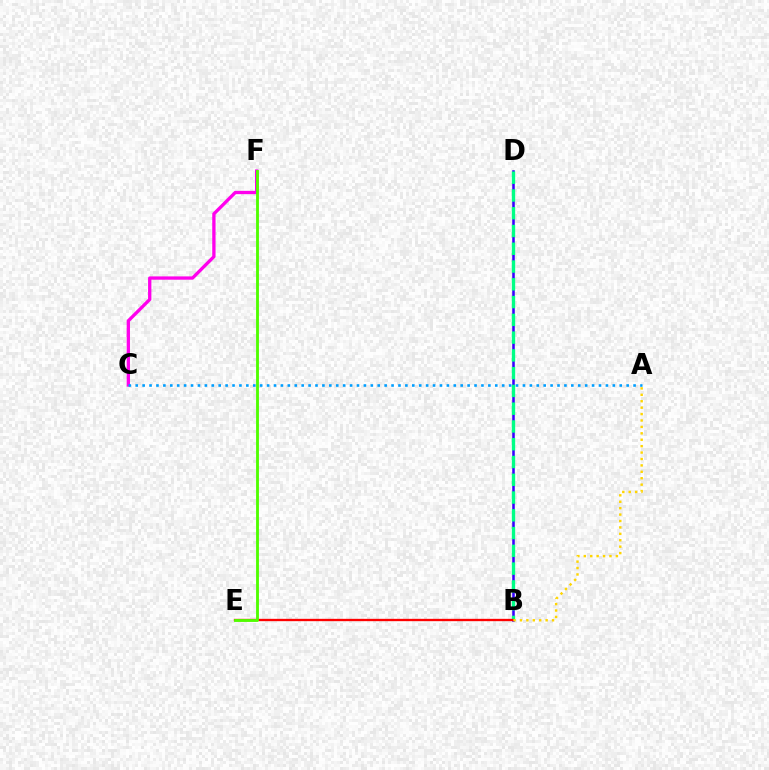{('C', 'F'): [{'color': '#ff00ed', 'line_style': 'solid', 'thickness': 2.38}], ('B', 'D'): [{'color': '#3700ff', 'line_style': 'solid', 'thickness': 1.83}, {'color': '#00ff86', 'line_style': 'dashed', 'thickness': 2.41}], ('B', 'E'): [{'color': '#ff0000', 'line_style': 'solid', 'thickness': 1.68}], ('A', 'C'): [{'color': '#009eff', 'line_style': 'dotted', 'thickness': 1.88}], ('A', 'B'): [{'color': '#ffd500', 'line_style': 'dotted', 'thickness': 1.74}], ('E', 'F'): [{'color': '#4fff00', 'line_style': 'solid', 'thickness': 2.06}]}